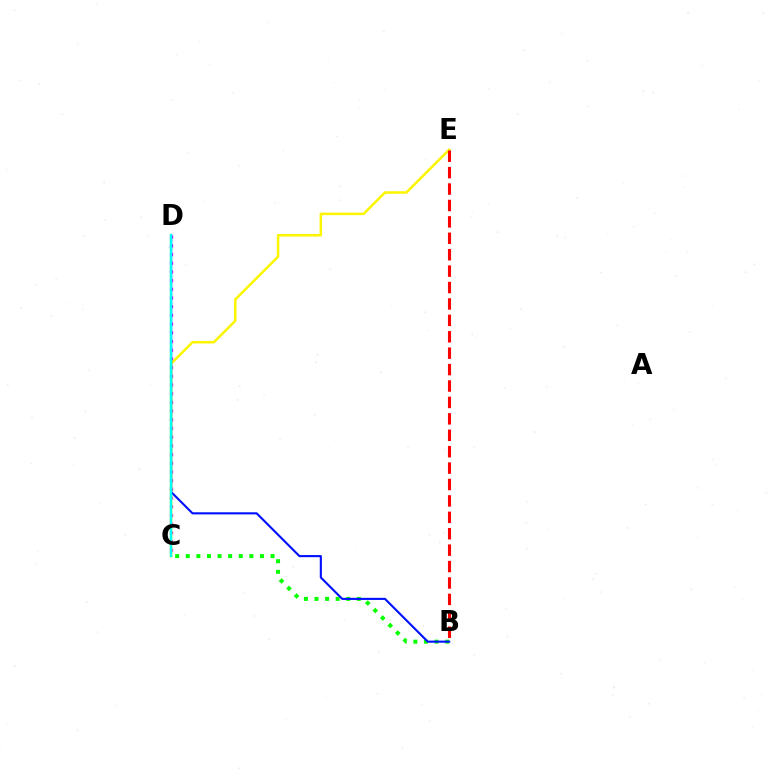{('C', 'D'): [{'color': '#ee00ff', 'line_style': 'dotted', 'thickness': 2.36}, {'color': '#00fff6', 'line_style': 'solid', 'thickness': 1.77}], ('B', 'C'): [{'color': '#08ff00', 'line_style': 'dotted', 'thickness': 2.88}], ('C', 'E'): [{'color': '#fcf500', 'line_style': 'solid', 'thickness': 1.81}], ('B', 'D'): [{'color': '#0010ff', 'line_style': 'solid', 'thickness': 1.52}], ('B', 'E'): [{'color': '#ff0000', 'line_style': 'dashed', 'thickness': 2.23}]}